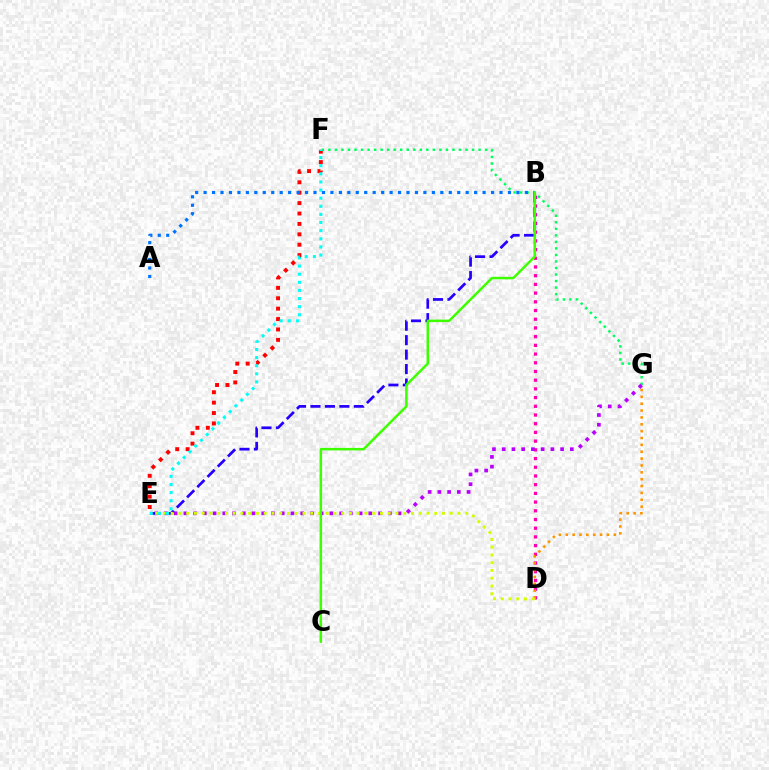{('E', 'F'): [{'color': '#ff0000', 'line_style': 'dotted', 'thickness': 2.83}, {'color': '#00fff6', 'line_style': 'dotted', 'thickness': 2.21}], ('B', 'D'): [{'color': '#ff00ac', 'line_style': 'dotted', 'thickness': 2.37}], ('F', 'G'): [{'color': '#00ff5c', 'line_style': 'dotted', 'thickness': 1.77}], ('D', 'G'): [{'color': '#ff9400', 'line_style': 'dotted', 'thickness': 1.87}], ('E', 'G'): [{'color': '#b900ff', 'line_style': 'dotted', 'thickness': 2.65}], ('B', 'E'): [{'color': '#2500ff', 'line_style': 'dashed', 'thickness': 1.96}], ('D', 'E'): [{'color': '#d1ff00', 'line_style': 'dotted', 'thickness': 2.11}], ('A', 'B'): [{'color': '#0074ff', 'line_style': 'dotted', 'thickness': 2.3}], ('B', 'C'): [{'color': '#3dff00', 'line_style': 'solid', 'thickness': 1.8}]}